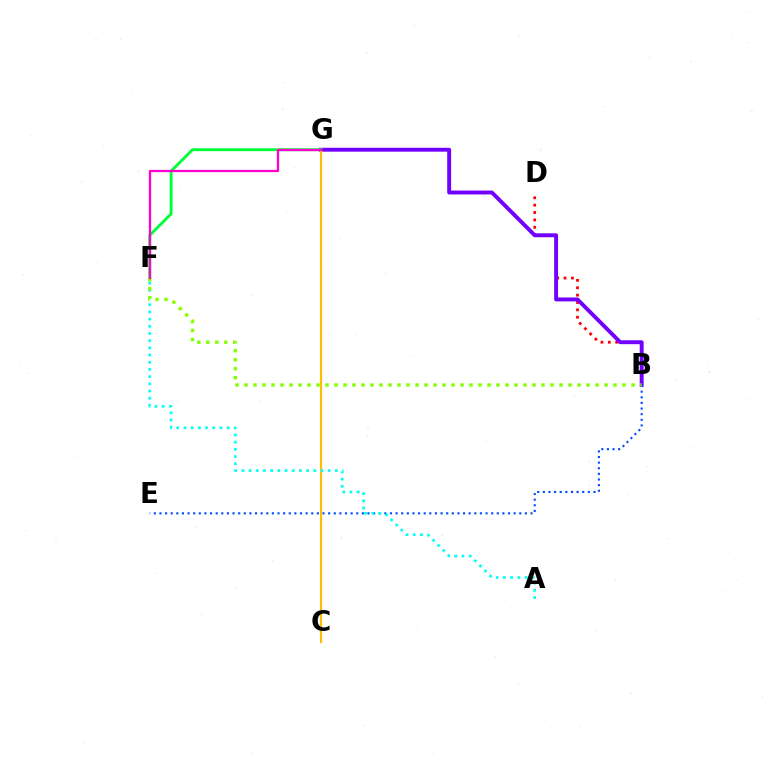{('B', 'D'): [{'color': '#ff0000', 'line_style': 'dotted', 'thickness': 2.0}], ('B', 'G'): [{'color': '#7200ff', 'line_style': 'solid', 'thickness': 2.81}], ('F', 'G'): [{'color': '#00ff39', 'line_style': 'solid', 'thickness': 2.07}, {'color': '#ff00cf', 'line_style': 'solid', 'thickness': 1.64}], ('C', 'G'): [{'color': '#ffbd00', 'line_style': 'solid', 'thickness': 1.55}], ('B', 'E'): [{'color': '#004bff', 'line_style': 'dotted', 'thickness': 1.53}], ('A', 'F'): [{'color': '#00fff6', 'line_style': 'dotted', 'thickness': 1.95}], ('B', 'F'): [{'color': '#84ff00', 'line_style': 'dotted', 'thickness': 2.45}]}